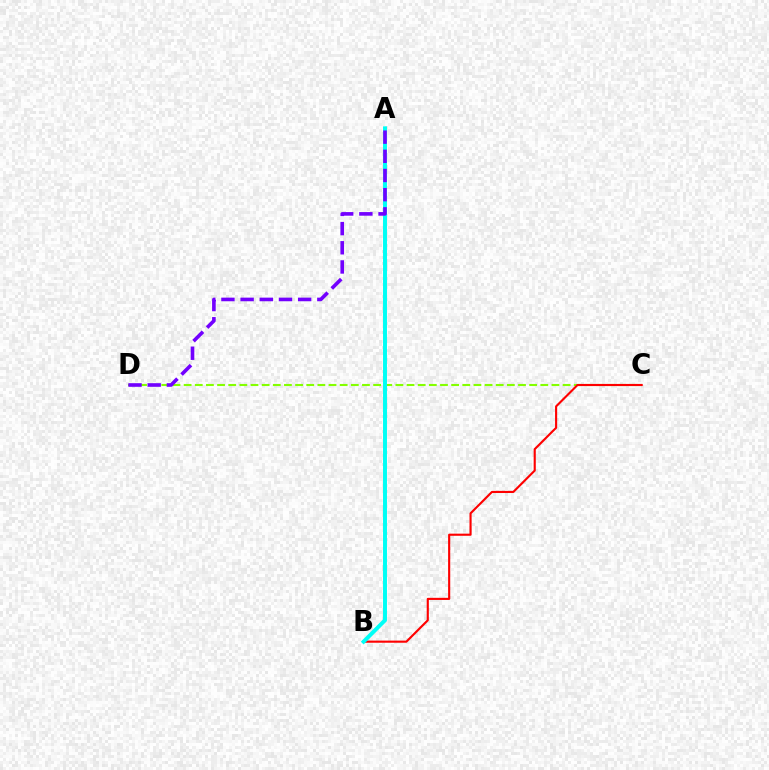{('C', 'D'): [{'color': '#84ff00', 'line_style': 'dashed', 'thickness': 1.51}], ('B', 'C'): [{'color': '#ff0000', 'line_style': 'solid', 'thickness': 1.53}], ('A', 'B'): [{'color': '#00fff6', 'line_style': 'solid', 'thickness': 2.85}], ('A', 'D'): [{'color': '#7200ff', 'line_style': 'dashed', 'thickness': 2.61}]}